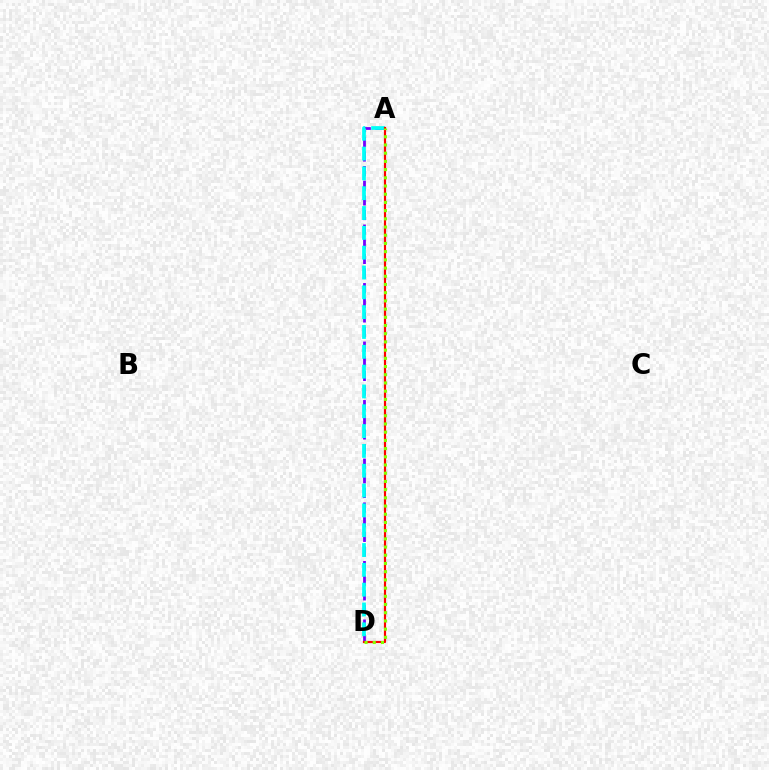{('A', 'D'): [{'color': '#7200ff', 'line_style': 'dashed', 'thickness': 1.99}, {'color': '#00fff6', 'line_style': 'dashed', 'thickness': 2.69}, {'color': '#ff0000', 'line_style': 'solid', 'thickness': 1.57}, {'color': '#84ff00', 'line_style': 'dotted', 'thickness': 2.23}]}